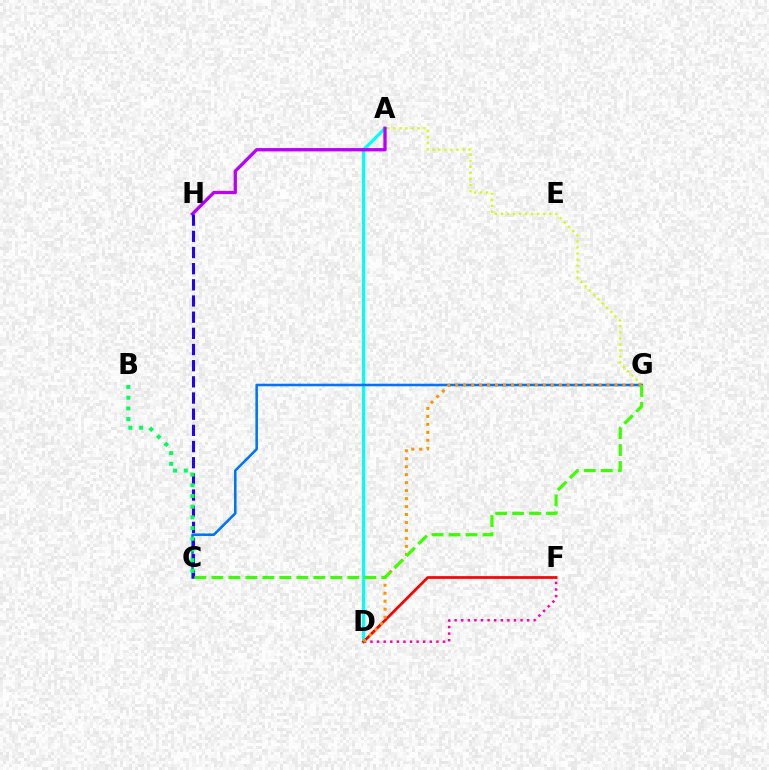{('A', 'D'): [{'color': '#00fff6', 'line_style': 'solid', 'thickness': 2.29}], ('A', 'G'): [{'color': '#d1ff00', 'line_style': 'dotted', 'thickness': 1.64}], ('D', 'F'): [{'color': '#ff0000', 'line_style': 'solid', 'thickness': 1.96}, {'color': '#ff00ac', 'line_style': 'dotted', 'thickness': 1.79}], ('A', 'H'): [{'color': '#b900ff', 'line_style': 'solid', 'thickness': 2.38}], ('C', 'G'): [{'color': '#0074ff', 'line_style': 'solid', 'thickness': 1.85}, {'color': '#3dff00', 'line_style': 'dashed', 'thickness': 2.31}], ('D', 'G'): [{'color': '#ff9400', 'line_style': 'dotted', 'thickness': 2.16}], ('C', 'H'): [{'color': '#2500ff', 'line_style': 'dashed', 'thickness': 2.2}], ('B', 'C'): [{'color': '#00ff5c', 'line_style': 'dotted', 'thickness': 2.91}]}